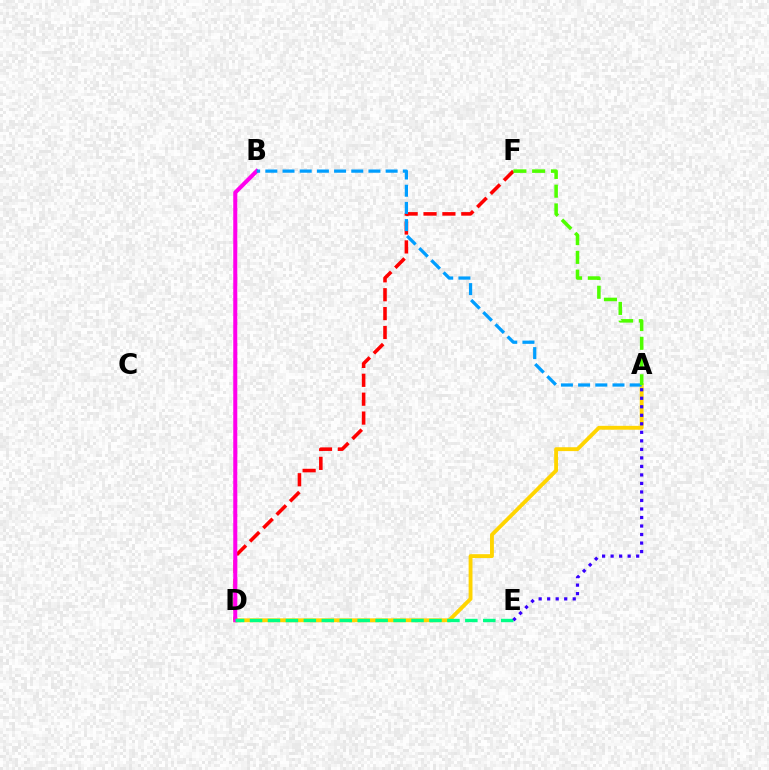{('A', 'D'): [{'color': '#ffd500', 'line_style': 'solid', 'thickness': 2.78}], ('D', 'F'): [{'color': '#ff0000', 'line_style': 'dashed', 'thickness': 2.57}], ('B', 'D'): [{'color': '#ff00ed', 'line_style': 'solid', 'thickness': 2.92}], ('D', 'E'): [{'color': '#00ff86', 'line_style': 'dashed', 'thickness': 2.44}], ('A', 'E'): [{'color': '#3700ff', 'line_style': 'dotted', 'thickness': 2.31}], ('A', 'B'): [{'color': '#009eff', 'line_style': 'dashed', 'thickness': 2.33}], ('A', 'F'): [{'color': '#4fff00', 'line_style': 'dashed', 'thickness': 2.55}]}